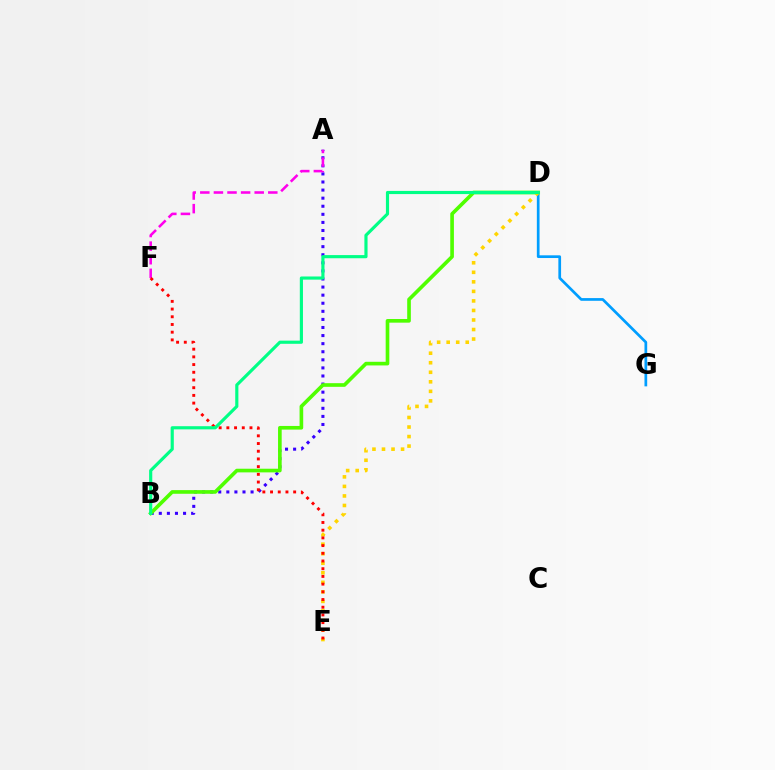{('A', 'B'): [{'color': '#3700ff', 'line_style': 'dotted', 'thickness': 2.2}], ('A', 'F'): [{'color': '#ff00ed', 'line_style': 'dashed', 'thickness': 1.85}], ('D', 'G'): [{'color': '#009eff', 'line_style': 'solid', 'thickness': 1.95}], ('B', 'D'): [{'color': '#4fff00', 'line_style': 'solid', 'thickness': 2.63}, {'color': '#00ff86', 'line_style': 'solid', 'thickness': 2.27}], ('D', 'E'): [{'color': '#ffd500', 'line_style': 'dotted', 'thickness': 2.59}], ('E', 'F'): [{'color': '#ff0000', 'line_style': 'dotted', 'thickness': 2.09}]}